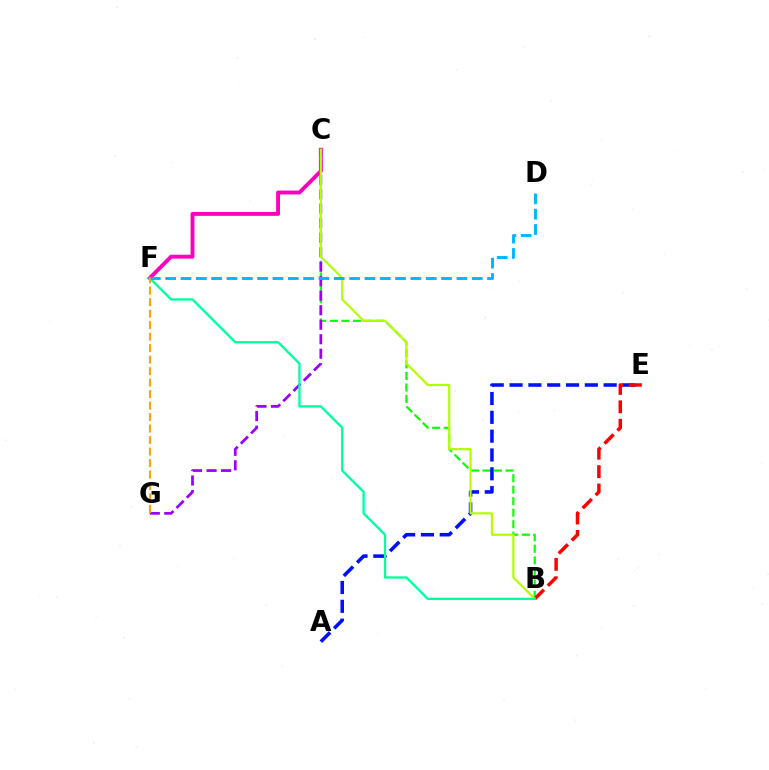{('B', 'C'): [{'color': '#08ff00', 'line_style': 'dashed', 'thickness': 1.56}, {'color': '#b3ff00', 'line_style': 'solid', 'thickness': 1.58}], ('C', 'F'): [{'color': '#ff00bd', 'line_style': 'solid', 'thickness': 2.79}], ('A', 'E'): [{'color': '#0010ff', 'line_style': 'dashed', 'thickness': 2.56}], ('C', 'G'): [{'color': '#9b00ff', 'line_style': 'dashed', 'thickness': 1.97}], ('B', 'E'): [{'color': '#ff0000', 'line_style': 'dashed', 'thickness': 2.5}], ('B', 'F'): [{'color': '#00ff9d', 'line_style': 'solid', 'thickness': 1.66}], ('D', 'F'): [{'color': '#00b5ff', 'line_style': 'dashed', 'thickness': 2.08}], ('F', 'G'): [{'color': '#ffa500', 'line_style': 'dashed', 'thickness': 1.56}]}